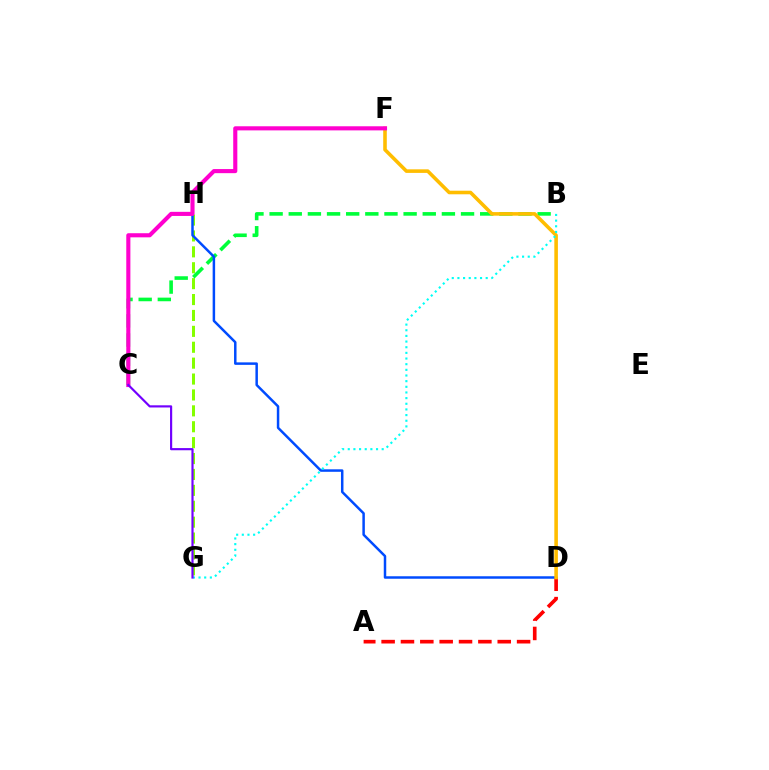{('G', 'H'): [{'color': '#84ff00', 'line_style': 'dashed', 'thickness': 2.16}], ('A', 'D'): [{'color': '#ff0000', 'line_style': 'dashed', 'thickness': 2.63}], ('B', 'C'): [{'color': '#00ff39', 'line_style': 'dashed', 'thickness': 2.6}], ('D', 'H'): [{'color': '#004bff', 'line_style': 'solid', 'thickness': 1.79}], ('D', 'F'): [{'color': '#ffbd00', 'line_style': 'solid', 'thickness': 2.58}], ('B', 'G'): [{'color': '#00fff6', 'line_style': 'dotted', 'thickness': 1.54}], ('C', 'F'): [{'color': '#ff00cf', 'line_style': 'solid', 'thickness': 2.96}], ('C', 'G'): [{'color': '#7200ff', 'line_style': 'solid', 'thickness': 1.56}]}